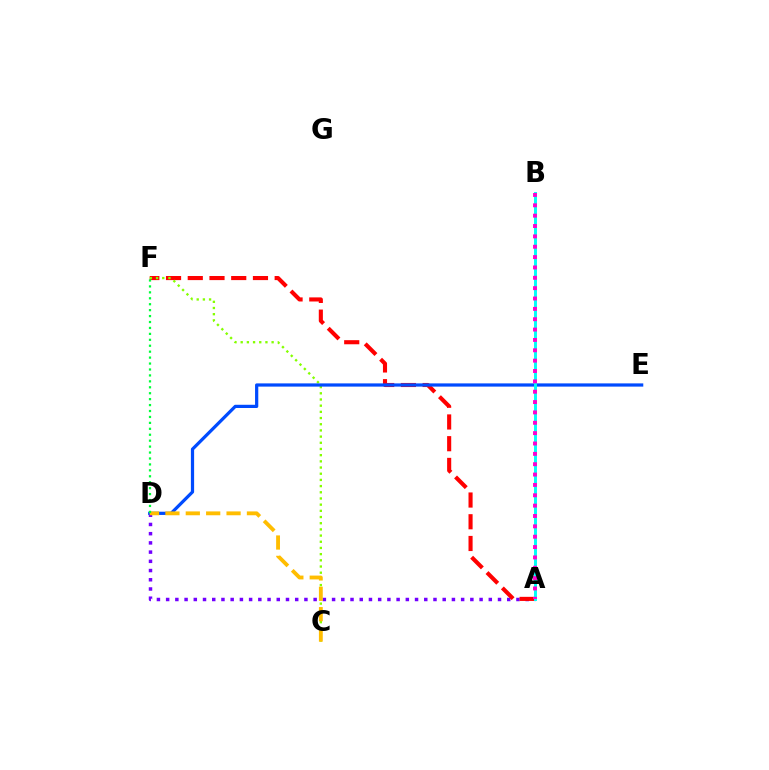{('A', 'D'): [{'color': '#7200ff', 'line_style': 'dotted', 'thickness': 2.5}], ('A', 'F'): [{'color': '#ff0000', 'line_style': 'dashed', 'thickness': 2.95}], ('C', 'F'): [{'color': '#84ff00', 'line_style': 'dotted', 'thickness': 1.68}], ('D', 'E'): [{'color': '#004bff', 'line_style': 'solid', 'thickness': 2.32}], ('A', 'B'): [{'color': '#00fff6', 'line_style': 'solid', 'thickness': 2.11}, {'color': '#ff00cf', 'line_style': 'dotted', 'thickness': 2.81}], ('C', 'D'): [{'color': '#ffbd00', 'line_style': 'dashed', 'thickness': 2.77}], ('D', 'F'): [{'color': '#00ff39', 'line_style': 'dotted', 'thickness': 1.61}]}